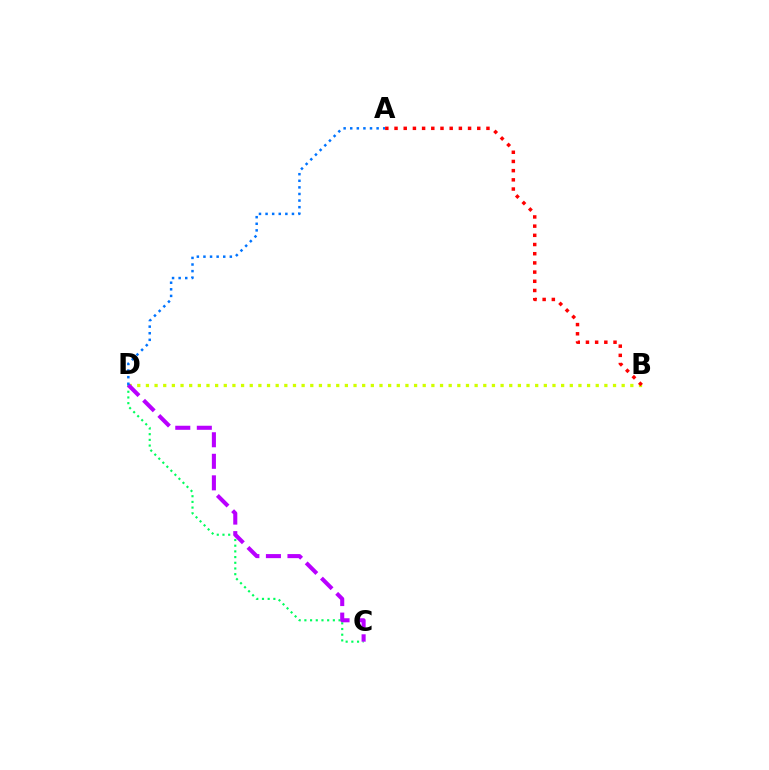{('B', 'D'): [{'color': '#d1ff00', 'line_style': 'dotted', 'thickness': 2.35}], ('C', 'D'): [{'color': '#00ff5c', 'line_style': 'dotted', 'thickness': 1.55}, {'color': '#b900ff', 'line_style': 'dashed', 'thickness': 2.93}], ('A', 'B'): [{'color': '#ff0000', 'line_style': 'dotted', 'thickness': 2.5}], ('A', 'D'): [{'color': '#0074ff', 'line_style': 'dotted', 'thickness': 1.79}]}